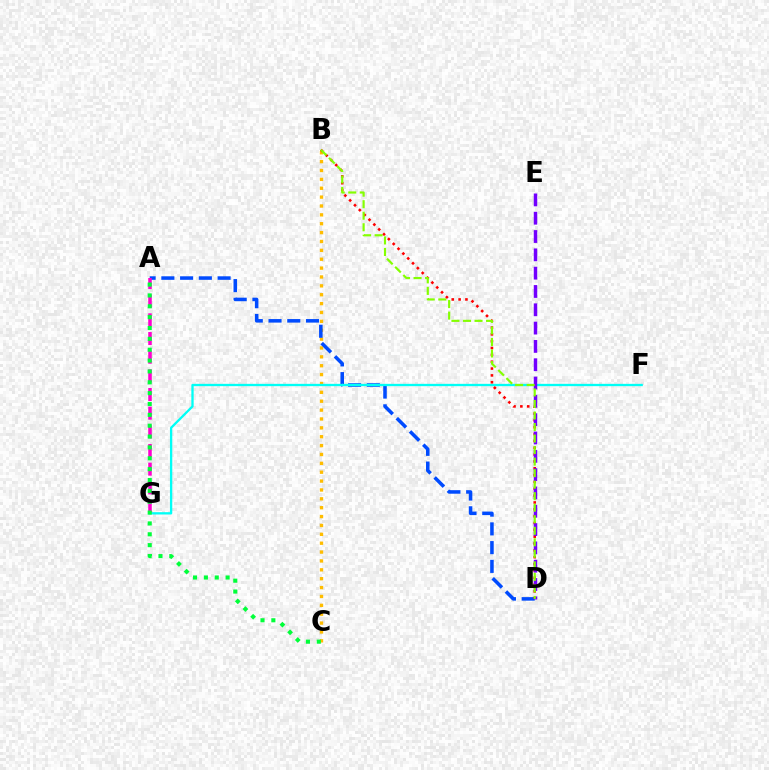{('B', 'C'): [{'color': '#ffbd00', 'line_style': 'dotted', 'thickness': 2.41}], ('A', 'D'): [{'color': '#004bff', 'line_style': 'dashed', 'thickness': 2.55}], ('A', 'G'): [{'color': '#ff00cf', 'line_style': 'dashed', 'thickness': 2.54}], ('F', 'G'): [{'color': '#00fff6', 'line_style': 'solid', 'thickness': 1.67}], ('A', 'C'): [{'color': '#00ff39', 'line_style': 'dotted', 'thickness': 2.95}], ('B', 'D'): [{'color': '#ff0000', 'line_style': 'dotted', 'thickness': 1.86}, {'color': '#84ff00', 'line_style': 'dashed', 'thickness': 1.57}], ('D', 'E'): [{'color': '#7200ff', 'line_style': 'dashed', 'thickness': 2.49}]}